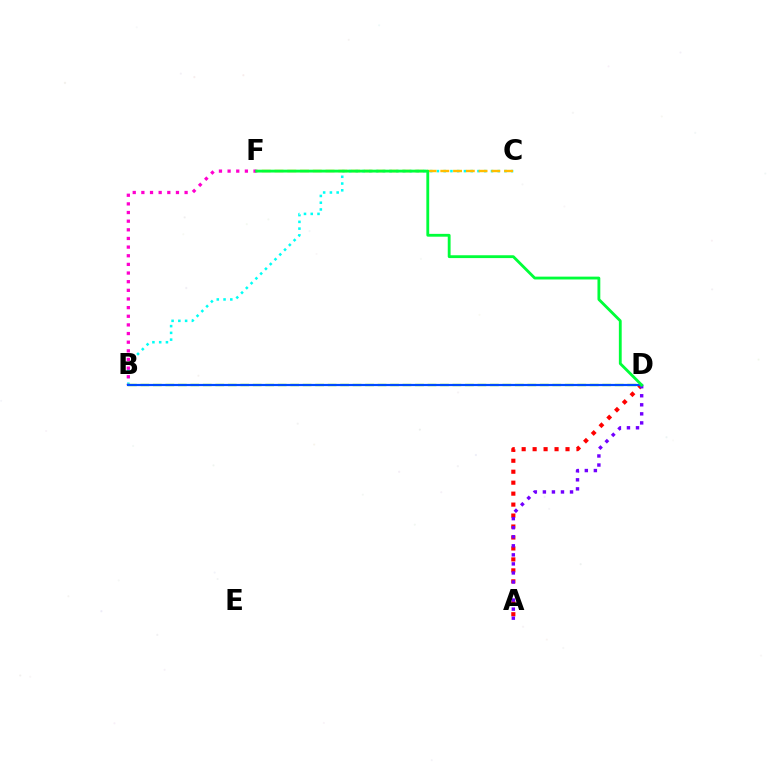{('B', 'C'): [{'color': '#00fff6', 'line_style': 'dotted', 'thickness': 1.84}], ('A', 'D'): [{'color': '#ff0000', 'line_style': 'dotted', 'thickness': 2.98}, {'color': '#7200ff', 'line_style': 'dotted', 'thickness': 2.46}], ('B', 'F'): [{'color': '#ff00cf', 'line_style': 'dotted', 'thickness': 2.35}], ('C', 'F'): [{'color': '#ffbd00', 'line_style': 'dashed', 'thickness': 1.73}], ('B', 'D'): [{'color': '#84ff00', 'line_style': 'dashed', 'thickness': 1.7}, {'color': '#004bff', 'line_style': 'solid', 'thickness': 1.58}], ('D', 'F'): [{'color': '#00ff39', 'line_style': 'solid', 'thickness': 2.04}]}